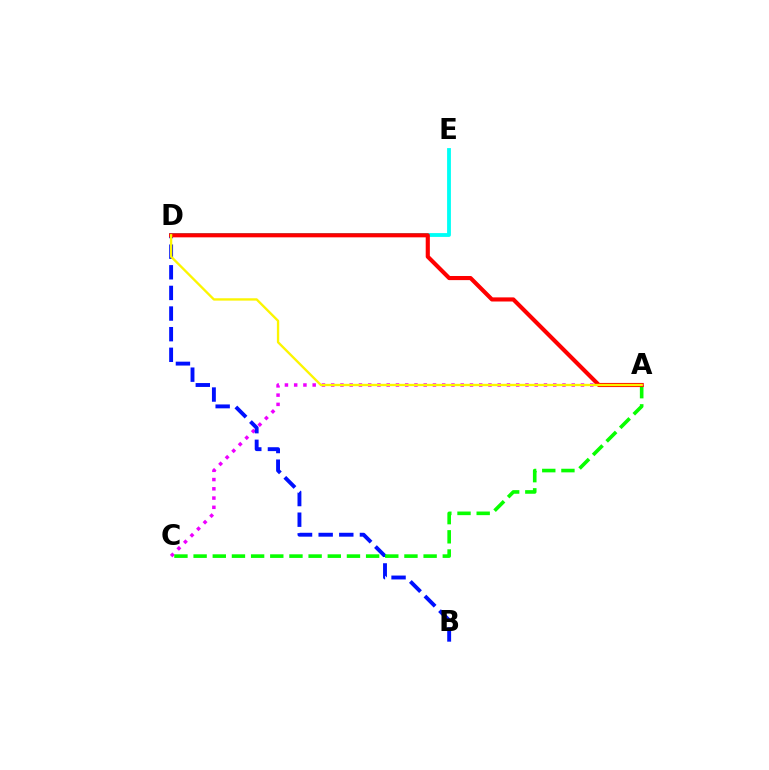{('A', 'C'): [{'color': '#ee00ff', 'line_style': 'dotted', 'thickness': 2.51}, {'color': '#08ff00', 'line_style': 'dashed', 'thickness': 2.6}], ('B', 'D'): [{'color': '#0010ff', 'line_style': 'dashed', 'thickness': 2.8}], ('D', 'E'): [{'color': '#00fff6', 'line_style': 'solid', 'thickness': 2.75}], ('A', 'D'): [{'color': '#ff0000', 'line_style': 'solid', 'thickness': 2.97}, {'color': '#fcf500', 'line_style': 'solid', 'thickness': 1.68}]}